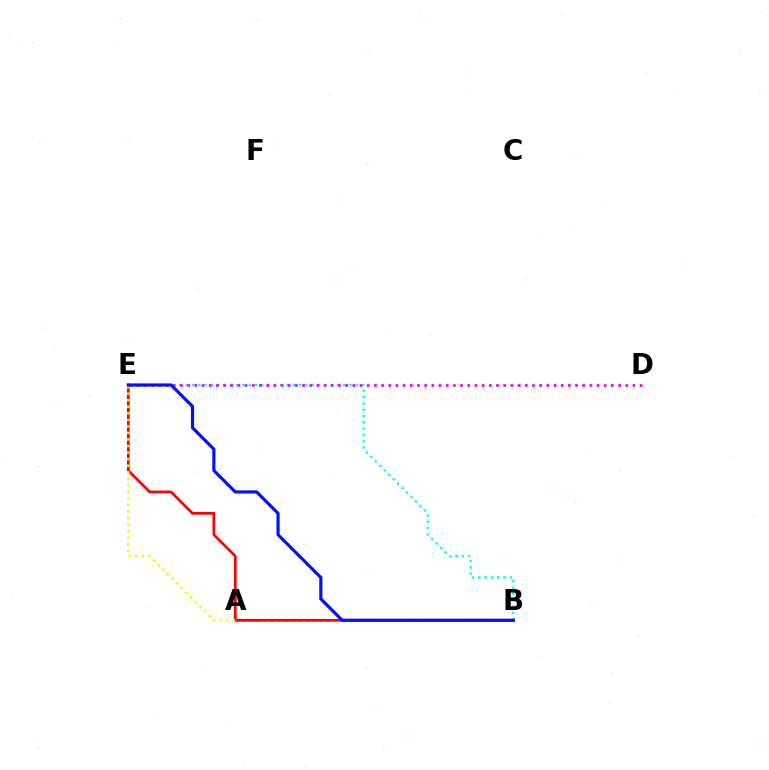{('A', 'B'): [{'color': '#08ff00', 'line_style': 'dotted', 'thickness': 1.92}], ('B', 'E'): [{'color': '#00fff6', 'line_style': 'dotted', 'thickness': 1.71}, {'color': '#ff0000', 'line_style': 'solid', 'thickness': 1.98}, {'color': '#0010ff', 'line_style': 'solid', 'thickness': 2.27}], ('D', 'E'): [{'color': '#ee00ff', 'line_style': 'dotted', 'thickness': 1.95}], ('A', 'E'): [{'color': '#fcf500', 'line_style': 'dotted', 'thickness': 1.78}]}